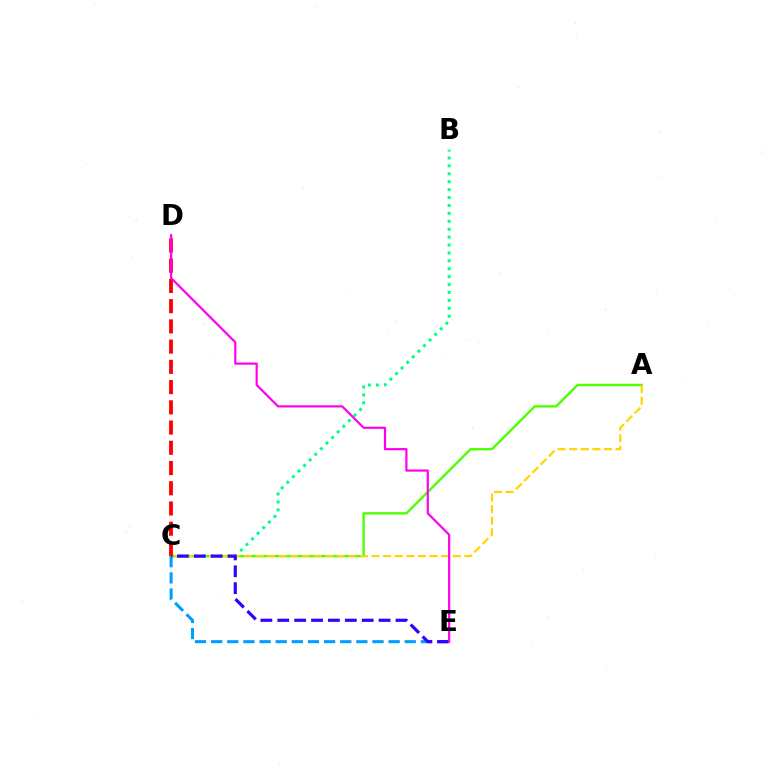{('B', 'C'): [{'color': '#00ff86', 'line_style': 'dotted', 'thickness': 2.15}], ('A', 'C'): [{'color': '#4fff00', 'line_style': 'solid', 'thickness': 1.73}, {'color': '#ffd500', 'line_style': 'dashed', 'thickness': 1.58}], ('C', 'E'): [{'color': '#009eff', 'line_style': 'dashed', 'thickness': 2.19}, {'color': '#3700ff', 'line_style': 'dashed', 'thickness': 2.29}], ('C', 'D'): [{'color': '#ff0000', 'line_style': 'dashed', 'thickness': 2.75}], ('D', 'E'): [{'color': '#ff00ed', 'line_style': 'solid', 'thickness': 1.58}]}